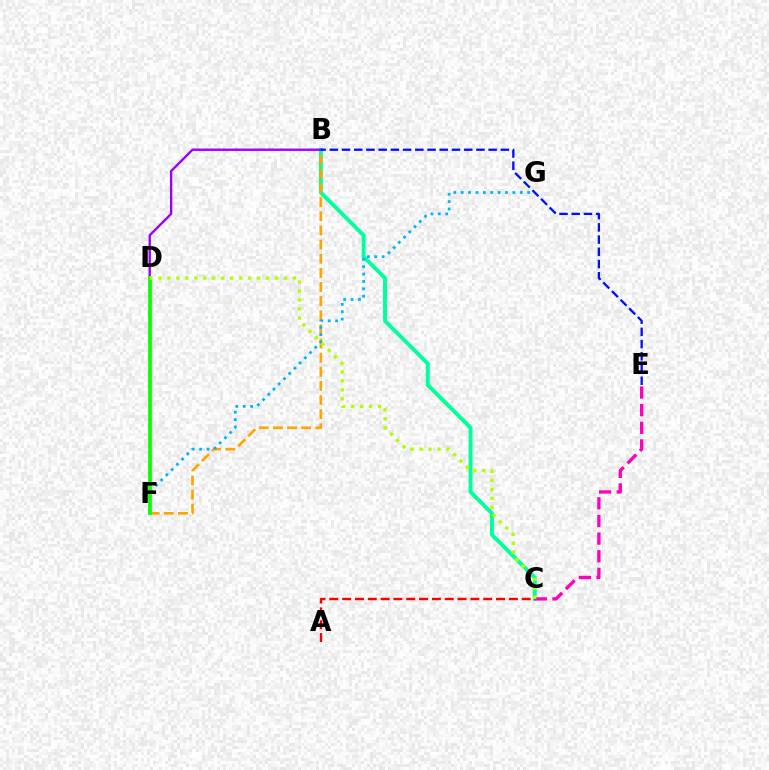{('B', 'C'): [{'color': '#00ff9d', 'line_style': 'solid', 'thickness': 2.81}], ('B', 'F'): [{'color': '#ffa500', 'line_style': 'dashed', 'thickness': 1.92}], ('B', 'D'): [{'color': '#9b00ff', 'line_style': 'solid', 'thickness': 1.7}], ('F', 'G'): [{'color': '#00b5ff', 'line_style': 'dotted', 'thickness': 2.01}], ('C', 'E'): [{'color': '#ff00bd', 'line_style': 'dashed', 'thickness': 2.4}], ('A', 'C'): [{'color': '#ff0000', 'line_style': 'dashed', 'thickness': 1.74}], ('B', 'E'): [{'color': '#0010ff', 'line_style': 'dashed', 'thickness': 1.66}], ('D', 'F'): [{'color': '#08ff00', 'line_style': 'solid', 'thickness': 2.68}], ('C', 'D'): [{'color': '#b3ff00', 'line_style': 'dotted', 'thickness': 2.44}]}